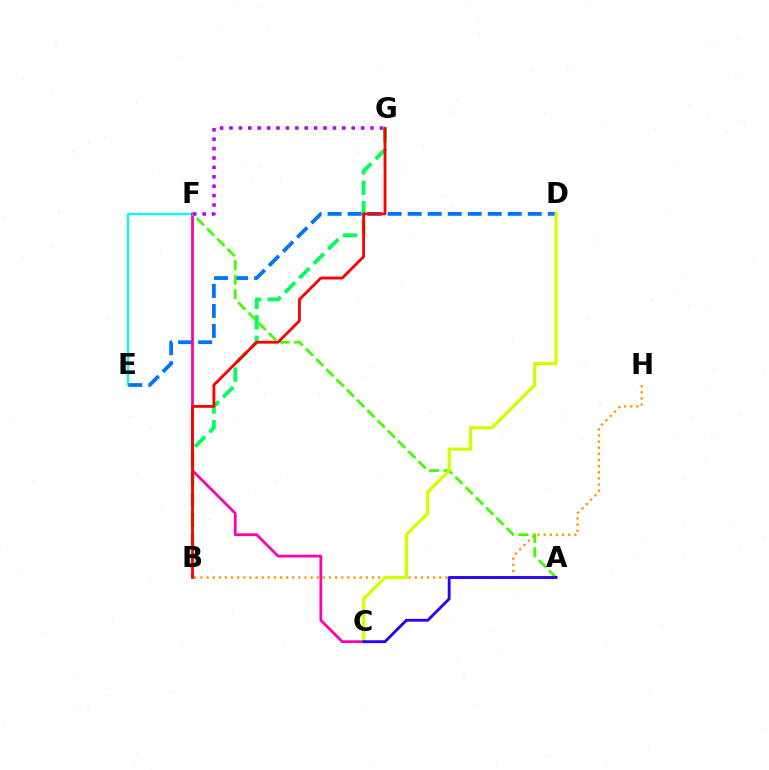{('B', 'G'): [{'color': '#00ff5c', 'line_style': 'dashed', 'thickness': 2.77}, {'color': '#ff0000', 'line_style': 'solid', 'thickness': 2.04}], ('B', 'H'): [{'color': '#ff9400', 'line_style': 'dotted', 'thickness': 1.66}], ('E', 'F'): [{'color': '#00fff6', 'line_style': 'solid', 'thickness': 1.63}], ('D', 'E'): [{'color': '#0074ff', 'line_style': 'dashed', 'thickness': 2.72}], ('C', 'F'): [{'color': '#ff00ac', 'line_style': 'solid', 'thickness': 1.99}], ('A', 'F'): [{'color': '#3dff00', 'line_style': 'dashed', 'thickness': 1.97}], ('C', 'D'): [{'color': '#d1ff00', 'line_style': 'solid', 'thickness': 2.33}], ('F', 'G'): [{'color': '#b900ff', 'line_style': 'dotted', 'thickness': 2.55}], ('A', 'C'): [{'color': '#2500ff', 'line_style': 'solid', 'thickness': 2.04}]}